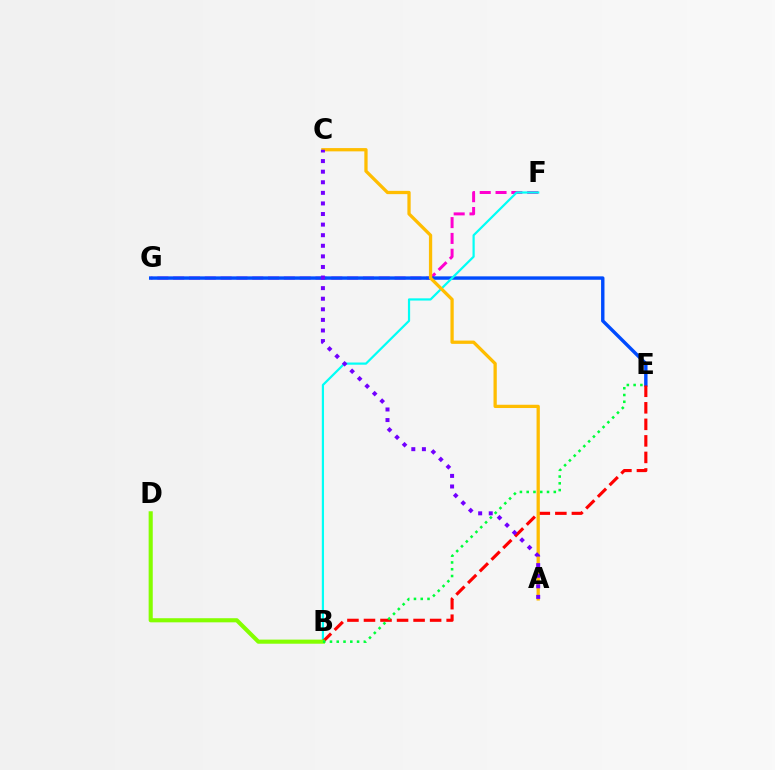{('F', 'G'): [{'color': '#ff00cf', 'line_style': 'dashed', 'thickness': 2.15}], ('E', 'G'): [{'color': '#004bff', 'line_style': 'solid', 'thickness': 2.45}], ('B', 'F'): [{'color': '#00fff6', 'line_style': 'solid', 'thickness': 1.59}], ('B', 'E'): [{'color': '#ff0000', 'line_style': 'dashed', 'thickness': 2.25}, {'color': '#00ff39', 'line_style': 'dotted', 'thickness': 1.84}], ('A', 'C'): [{'color': '#ffbd00', 'line_style': 'solid', 'thickness': 2.36}, {'color': '#7200ff', 'line_style': 'dotted', 'thickness': 2.88}], ('B', 'D'): [{'color': '#84ff00', 'line_style': 'solid', 'thickness': 2.96}]}